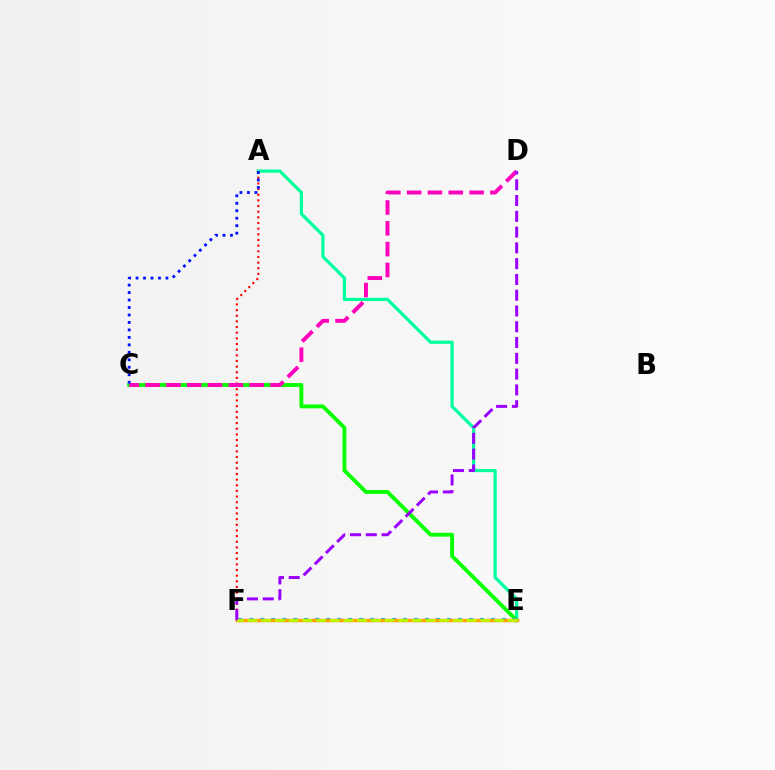{('A', 'E'): [{'color': '#00ff9d', 'line_style': 'solid', 'thickness': 2.33}], ('C', 'E'): [{'color': '#08ff00', 'line_style': 'solid', 'thickness': 2.78}], ('A', 'F'): [{'color': '#ff0000', 'line_style': 'dotted', 'thickness': 1.54}], ('E', 'F'): [{'color': '#00b5ff', 'line_style': 'dotted', 'thickness': 2.98}, {'color': '#ffa500', 'line_style': 'solid', 'thickness': 2.52}, {'color': '#b3ff00', 'line_style': 'dashed', 'thickness': 1.86}], ('C', 'D'): [{'color': '#ff00bd', 'line_style': 'dashed', 'thickness': 2.83}], ('D', 'F'): [{'color': '#9b00ff', 'line_style': 'dashed', 'thickness': 2.14}], ('A', 'C'): [{'color': '#0010ff', 'line_style': 'dotted', 'thickness': 2.03}]}